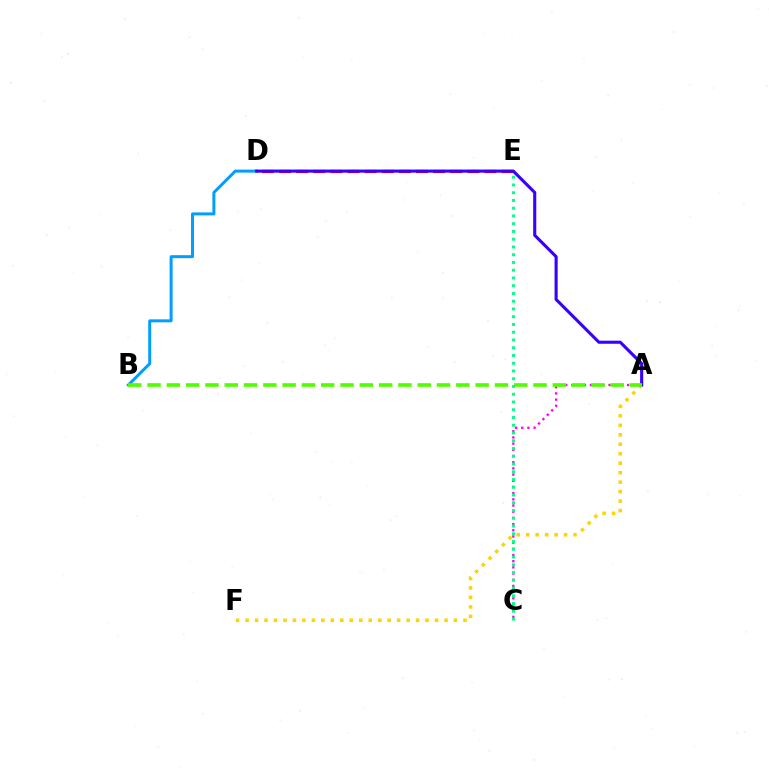{('D', 'E'): [{'color': '#ff0000', 'line_style': 'dashed', 'thickness': 2.32}], ('B', 'D'): [{'color': '#009eff', 'line_style': 'solid', 'thickness': 2.15}], ('A', 'F'): [{'color': '#ffd500', 'line_style': 'dotted', 'thickness': 2.57}], ('A', 'C'): [{'color': '#ff00ed', 'line_style': 'dotted', 'thickness': 1.68}], ('A', 'D'): [{'color': '#3700ff', 'line_style': 'solid', 'thickness': 2.23}], ('A', 'B'): [{'color': '#4fff00', 'line_style': 'dashed', 'thickness': 2.62}], ('C', 'E'): [{'color': '#00ff86', 'line_style': 'dotted', 'thickness': 2.11}]}